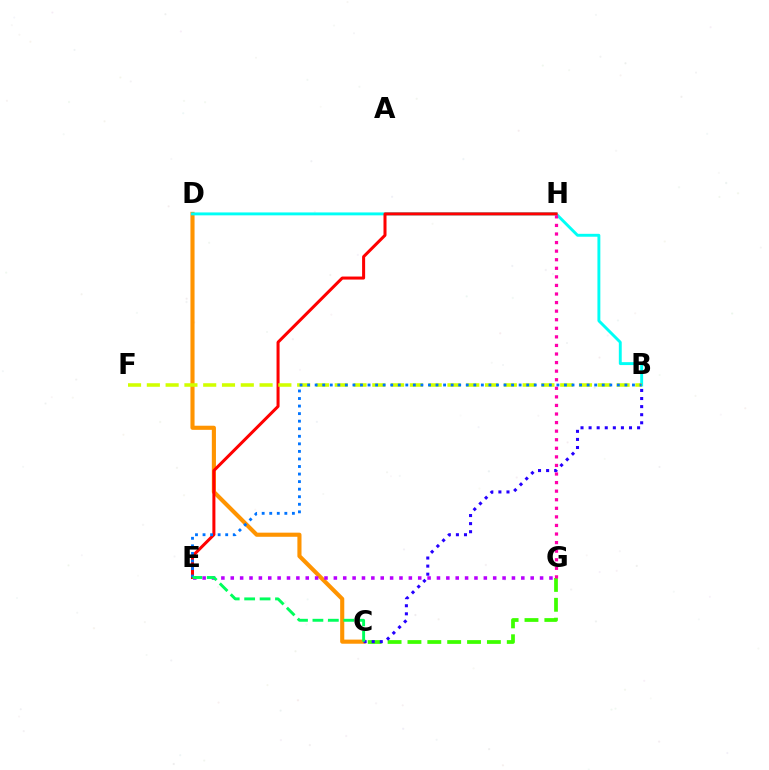{('C', 'D'): [{'color': '#ff9400', 'line_style': 'solid', 'thickness': 2.96}], ('B', 'D'): [{'color': '#00fff6', 'line_style': 'solid', 'thickness': 2.09}], ('E', 'H'): [{'color': '#ff0000', 'line_style': 'solid', 'thickness': 2.18}], ('C', 'G'): [{'color': '#3dff00', 'line_style': 'dashed', 'thickness': 2.7}], ('E', 'G'): [{'color': '#b900ff', 'line_style': 'dotted', 'thickness': 2.55}], ('B', 'F'): [{'color': '#d1ff00', 'line_style': 'dashed', 'thickness': 2.55}], ('G', 'H'): [{'color': '#ff00ac', 'line_style': 'dotted', 'thickness': 2.33}], ('B', 'C'): [{'color': '#2500ff', 'line_style': 'dotted', 'thickness': 2.2}], ('B', 'E'): [{'color': '#0074ff', 'line_style': 'dotted', 'thickness': 2.05}], ('C', 'E'): [{'color': '#00ff5c', 'line_style': 'dashed', 'thickness': 2.1}]}